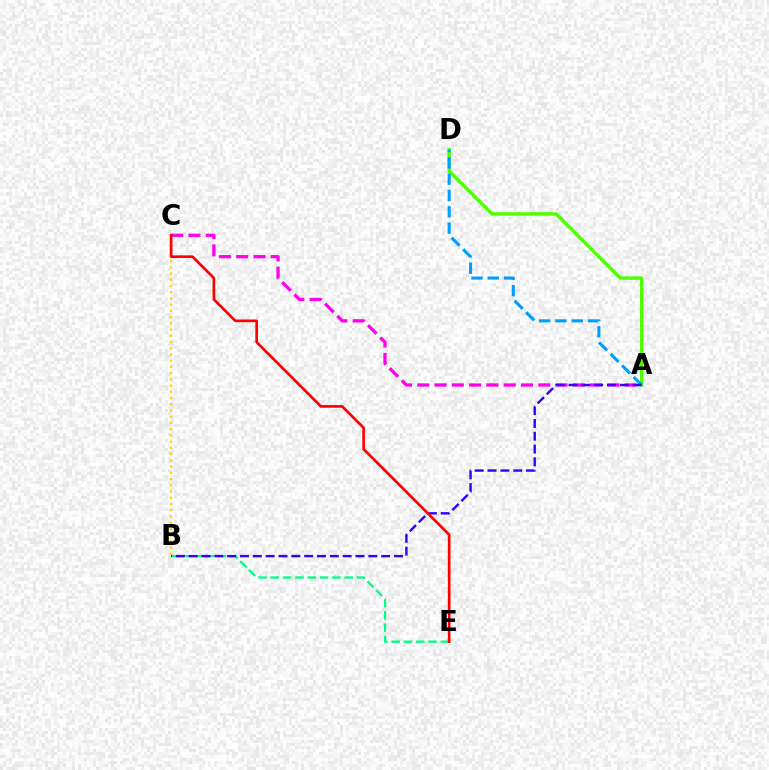{('B', 'E'): [{'color': '#00ff86', 'line_style': 'dashed', 'thickness': 1.67}], ('B', 'C'): [{'color': '#ffd500', 'line_style': 'dotted', 'thickness': 1.69}], ('A', 'D'): [{'color': '#4fff00', 'line_style': 'solid', 'thickness': 2.41}, {'color': '#009eff', 'line_style': 'dashed', 'thickness': 2.22}], ('A', 'C'): [{'color': '#ff00ed', 'line_style': 'dashed', 'thickness': 2.35}], ('A', 'B'): [{'color': '#3700ff', 'line_style': 'dashed', 'thickness': 1.74}], ('C', 'E'): [{'color': '#ff0000', 'line_style': 'solid', 'thickness': 1.91}]}